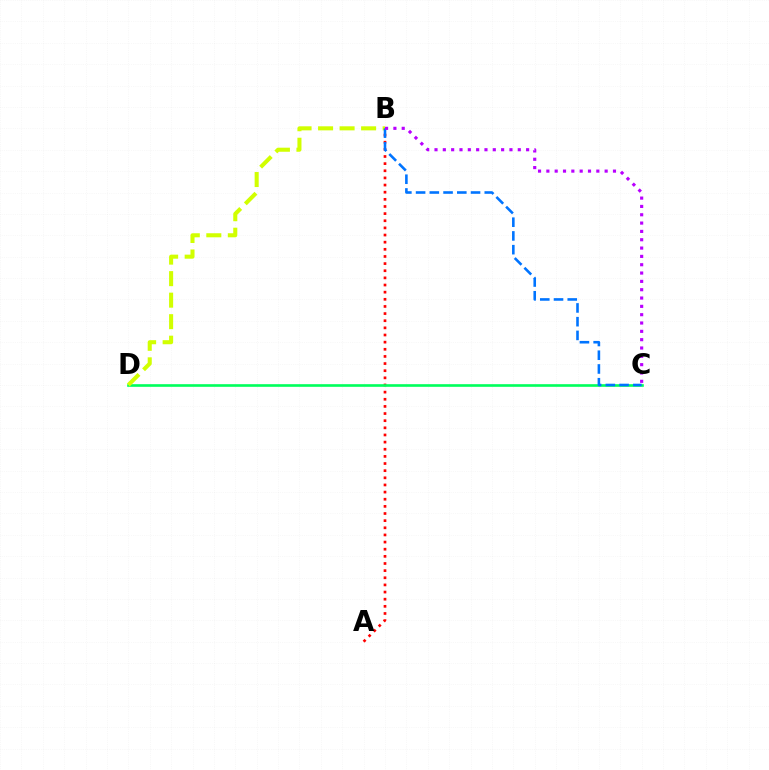{('A', 'B'): [{'color': '#ff0000', 'line_style': 'dotted', 'thickness': 1.94}], ('C', 'D'): [{'color': '#00ff5c', 'line_style': 'solid', 'thickness': 1.9}], ('B', 'D'): [{'color': '#d1ff00', 'line_style': 'dashed', 'thickness': 2.92}], ('B', 'C'): [{'color': '#0074ff', 'line_style': 'dashed', 'thickness': 1.87}, {'color': '#b900ff', 'line_style': 'dotted', 'thickness': 2.26}]}